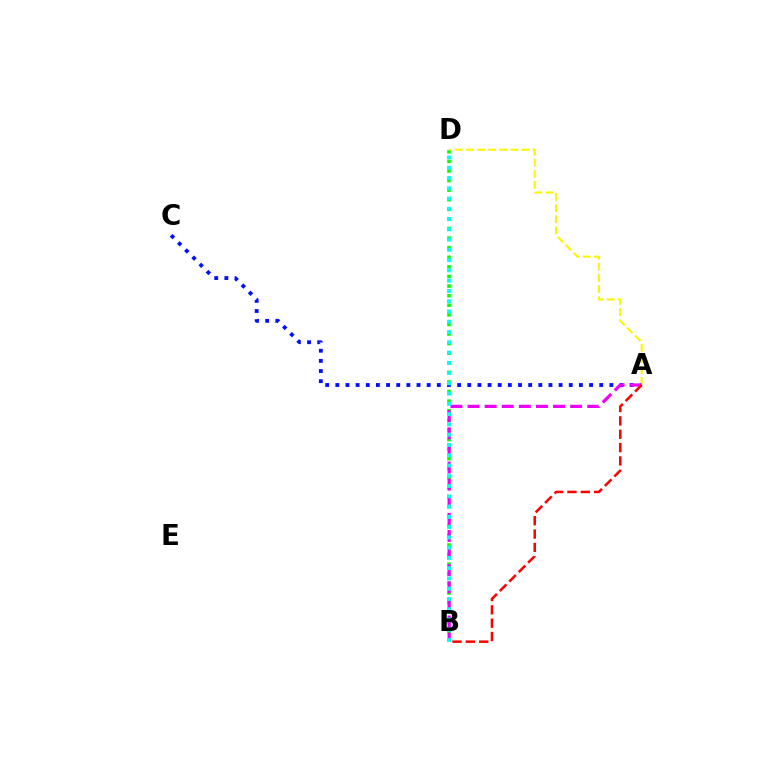{('B', 'D'): [{'color': '#08ff00', 'line_style': 'dotted', 'thickness': 2.61}, {'color': '#00fff6', 'line_style': 'dotted', 'thickness': 2.79}], ('A', 'C'): [{'color': '#0010ff', 'line_style': 'dotted', 'thickness': 2.76}], ('A', 'D'): [{'color': '#fcf500', 'line_style': 'dashed', 'thickness': 1.51}], ('A', 'B'): [{'color': '#ee00ff', 'line_style': 'dashed', 'thickness': 2.32}, {'color': '#ff0000', 'line_style': 'dashed', 'thickness': 1.81}]}